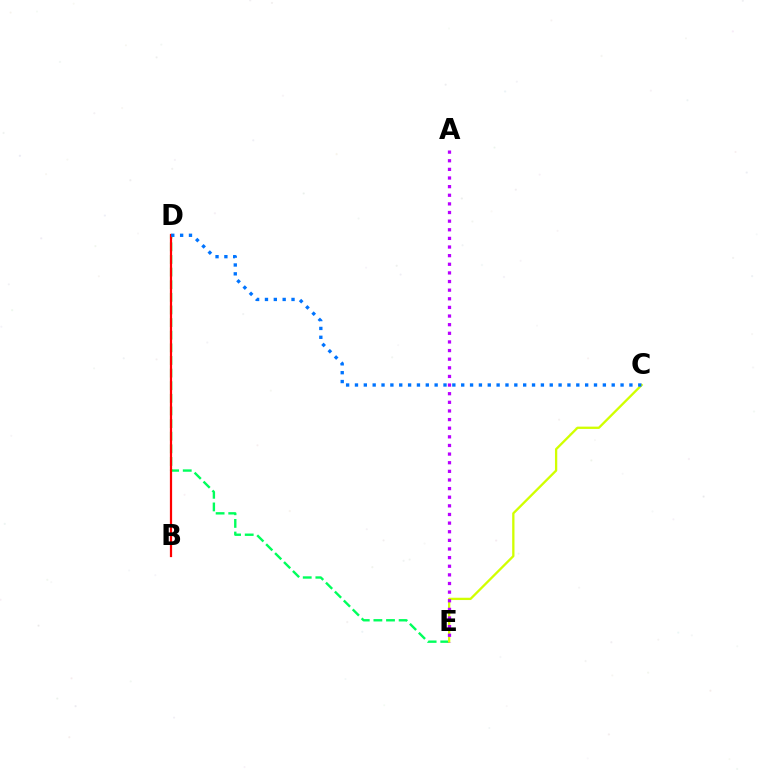{('D', 'E'): [{'color': '#00ff5c', 'line_style': 'dashed', 'thickness': 1.71}], ('B', 'D'): [{'color': '#ff0000', 'line_style': 'solid', 'thickness': 1.6}], ('C', 'E'): [{'color': '#d1ff00', 'line_style': 'solid', 'thickness': 1.66}], ('C', 'D'): [{'color': '#0074ff', 'line_style': 'dotted', 'thickness': 2.41}], ('A', 'E'): [{'color': '#b900ff', 'line_style': 'dotted', 'thickness': 2.34}]}